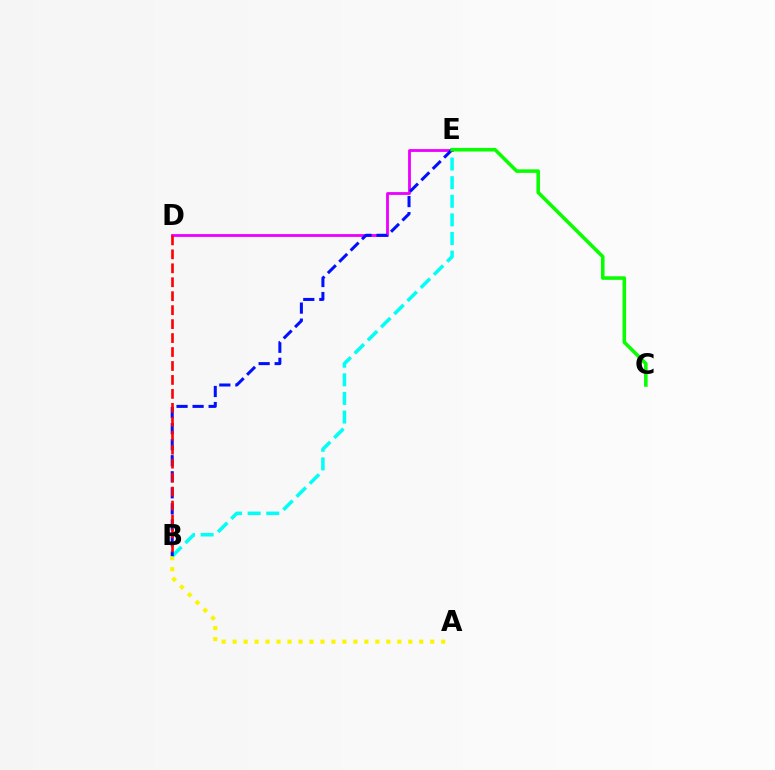{('A', 'B'): [{'color': '#fcf500', 'line_style': 'dotted', 'thickness': 2.98}], ('B', 'E'): [{'color': '#00fff6', 'line_style': 'dashed', 'thickness': 2.53}, {'color': '#0010ff', 'line_style': 'dashed', 'thickness': 2.18}], ('D', 'E'): [{'color': '#ee00ff', 'line_style': 'solid', 'thickness': 2.03}], ('B', 'D'): [{'color': '#ff0000', 'line_style': 'dashed', 'thickness': 1.9}], ('C', 'E'): [{'color': '#08ff00', 'line_style': 'solid', 'thickness': 2.56}]}